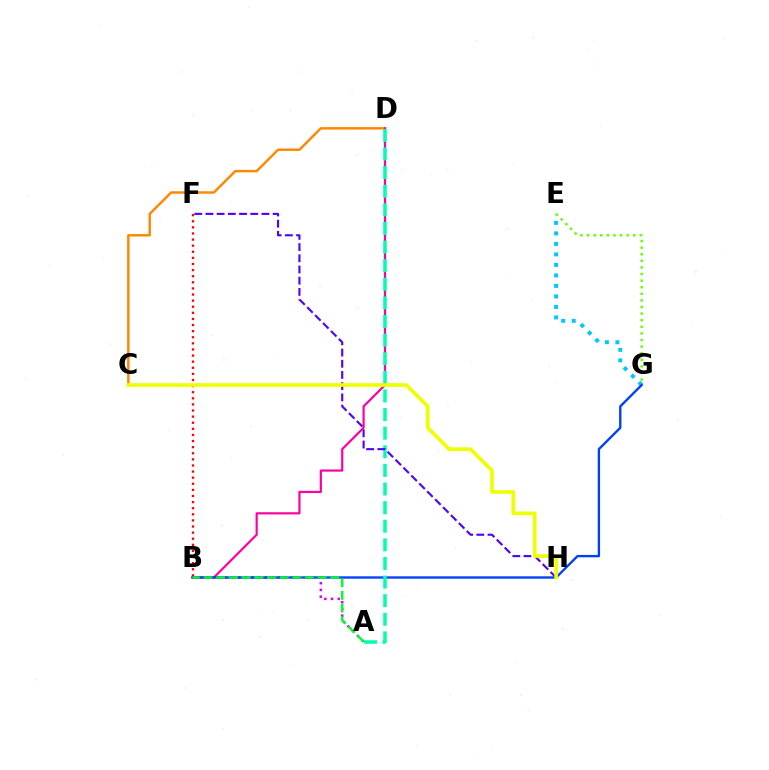{('B', 'F'): [{'color': '#ff0000', 'line_style': 'dotted', 'thickness': 1.66}], ('E', 'G'): [{'color': '#00c7ff', 'line_style': 'dotted', 'thickness': 2.85}, {'color': '#66ff00', 'line_style': 'dotted', 'thickness': 1.79}], ('A', 'B'): [{'color': '#d600ff', 'line_style': 'dotted', 'thickness': 1.83}, {'color': '#00ff27', 'line_style': 'dashed', 'thickness': 1.72}], ('C', 'D'): [{'color': '#ff8800', 'line_style': 'solid', 'thickness': 1.76}], ('B', 'D'): [{'color': '#ff00a0', 'line_style': 'solid', 'thickness': 1.57}], ('B', 'G'): [{'color': '#003fff', 'line_style': 'solid', 'thickness': 1.69}], ('A', 'D'): [{'color': '#00ffaf', 'line_style': 'dashed', 'thickness': 2.53}], ('F', 'H'): [{'color': '#4f00ff', 'line_style': 'dashed', 'thickness': 1.52}], ('C', 'H'): [{'color': '#eeff00', 'line_style': 'solid', 'thickness': 2.62}]}